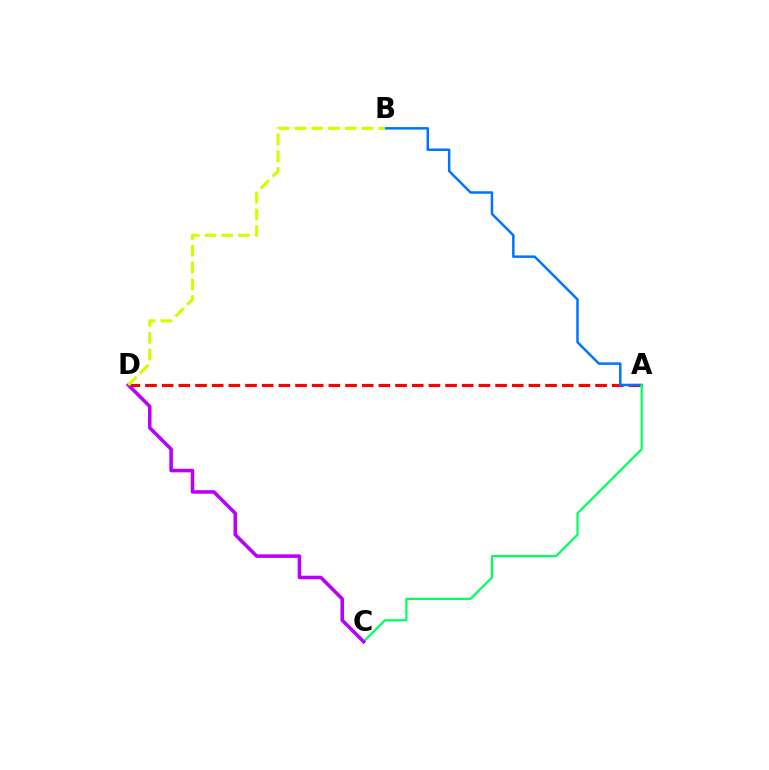{('A', 'D'): [{'color': '#ff0000', 'line_style': 'dashed', 'thickness': 2.26}], ('A', 'B'): [{'color': '#0074ff', 'line_style': 'solid', 'thickness': 1.79}], ('A', 'C'): [{'color': '#00ff5c', 'line_style': 'solid', 'thickness': 1.59}], ('C', 'D'): [{'color': '#b900ff', 'line_style': 'solid', 'thickness': 2.56}], ('B', 'D'): [{'color': '#d1ff00', 'line_style': 'dashed', 'thickness': 2.28}]}